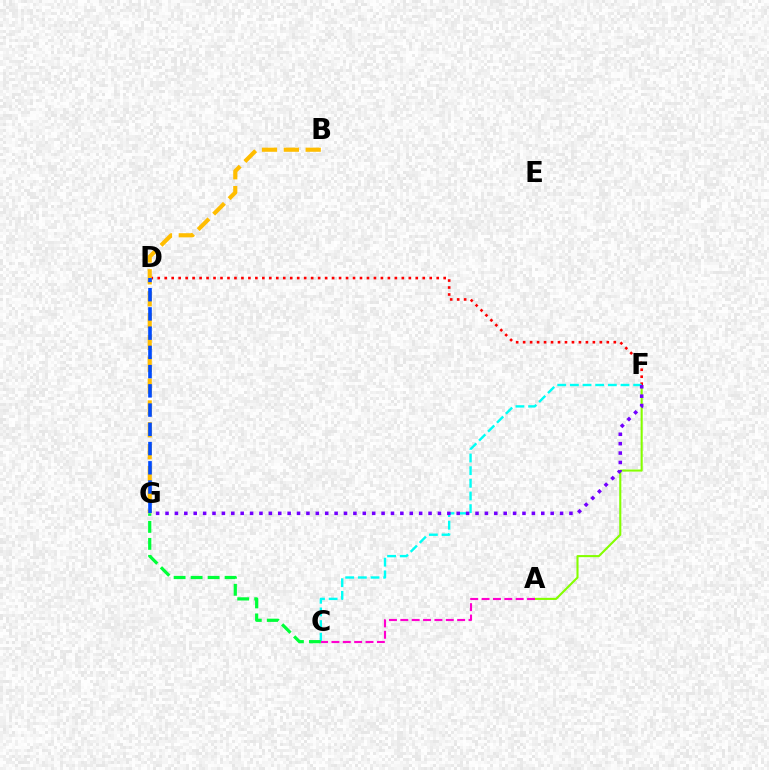{('A', 'F'): [{'color': '#84ff00', 'line_style': 'solid', 'thickness': 1.51}], ('D', 'F'): [{'color': '#ff0000', 'line_style': 'dotted', 'thickness': 1.89}], ('C', 'F'): [{'color': '#00fff6', 'line_style': 'dashed', 'thickness': 1.72}], ('F', 'G'): [{'color': '#7200ff', 'line_style': 'dotted', 'thickness': 2.55}], ('B', 'G'): [{'color': '#ffbd00', 'line_style': 'dashed', 'thickness': 2.97}], ('D', 'G'): [{'color': '#004bff', 'line_style': 'dashed', 'thickness': 2.61}], ('C', 'G'): [{'color': '#00ff39', 'line_style': 'dashed', 'thickness': 2.31}], ('A', 'C'): [{'color': '#ff00cf', 'line_style': 'dashed', 'thickness': 1.54}]}